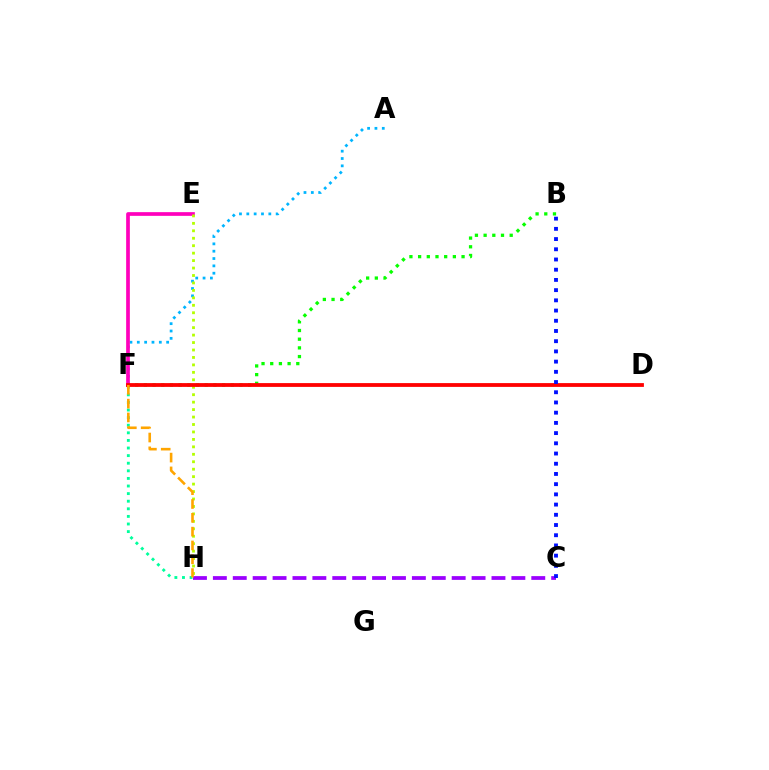{('C', 'H'): [{'color': '#9b00ff', 'line_style': 'dashed', 'thickness': 2.7}], ('A', 'F'): [{'color': '#00b5ff', 'line_style': 'dotted', 'thickness': 1.99}], ('F', 'H'): [{'color': '#00ff9d', 'line_style': 'dotted', 'thickness': 2.06}, {'color': '#ffa500', 'line_style': 'dashed', 'thickness': 1.88}], ('E', 'F'): [{'color': '#ff00bd', 'line_style': 'solid', 'thickness': 2.67}], ('B', 'F'): [{'color': '#08ff00', 'line_style': 'dotted', 'thickness': 2.36}], ('E', 'H'): [{'color': '#b3ff00', 'line_style': 'dotted', 'thickness': 2.02}], ('D', 'F'): [{'color': '#ff0000', 'line_style': 'solid', 'thickness': 2.74}], ('B', 'C'): [{'color': '#0010ff', 'line_style': 'dotted', 'thickness': 2.77}]}